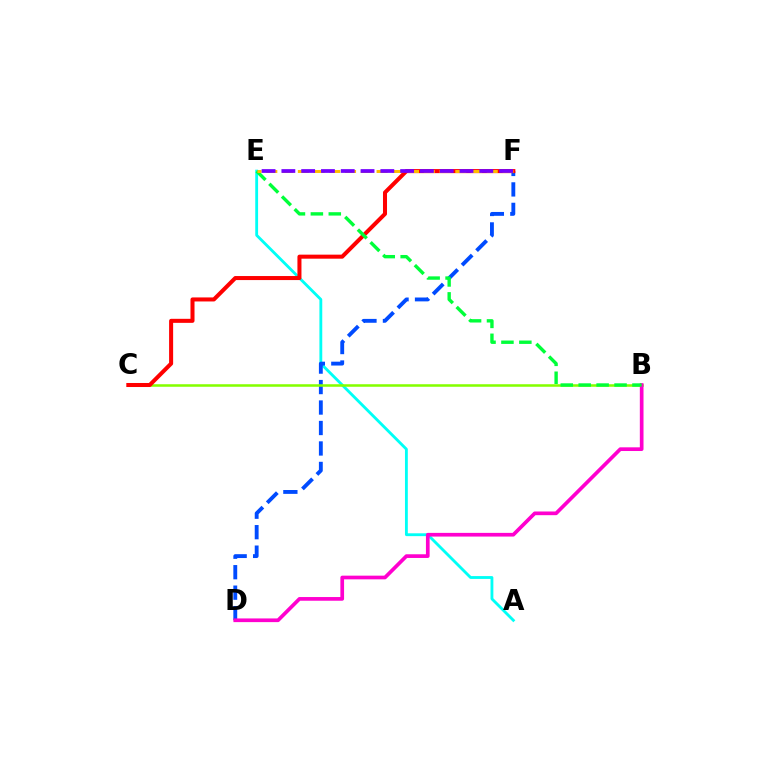{('A', 'E'): [{'color': '#00fff6', 'line_style': 'solid', 'thickness': 2.04}], ('D', 'F'): [{'color': '#004bff', 'line_style': 'dashed', 'thickness': 2.78}], ('B', 'C'): [{'color': '#84ff00', 'line_style': 'solid', 'thickness': 1.82}], ('C', 'F'): [{'color': '#ff0000', 'line_style': 'solid', 'thickness': 2.9}], ('B', 'D'): [{'color': '#ff00cf', 'line_style': 'solid', 'thickness': 2.66}], ('B', 'E'): [{'color': '#00ff39', 'line_style': 'dashed', 'thickness': 2.43}], ('E', 'F'): [{'color': '#ffbd00', 'line_style': 'dashed', 'thickness': 2.14}, {'color': '#7200ff', 'line_style': 'dashed', 'thickness': 2.69}]}